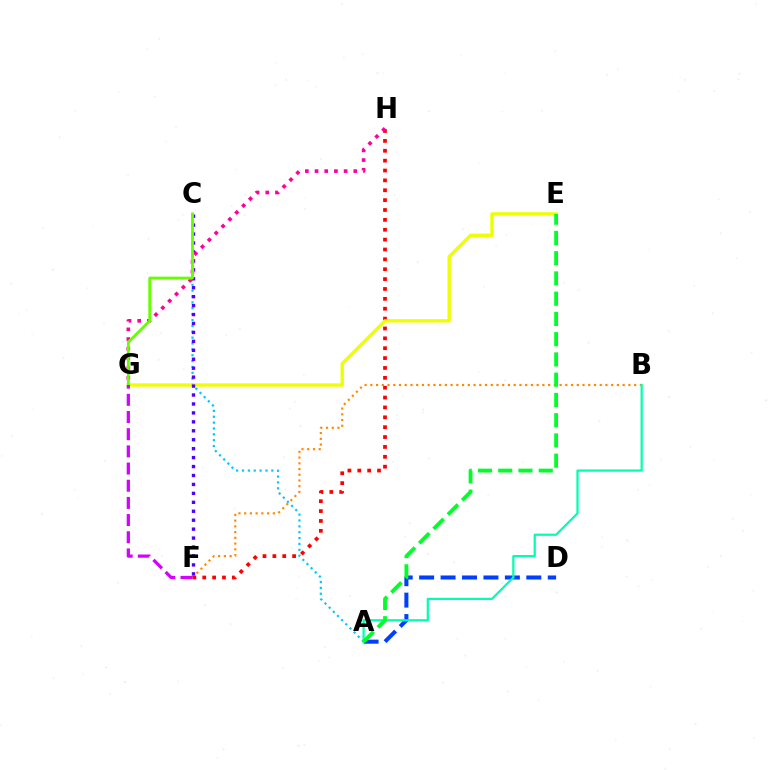{('A', 'C'): [{'color': '#00c7ff', 'line_style': 'dotted', 'thickness': 1.59}], ('B', 'F'): [{'color': '#ff8800', 'line_style': 'dotted', 'thickness': 1.56}], ('A', 'D'): [{'color': '#003fff', 'line_style': 'dashed', 'thickness': 2.91}], ('A', 'B'): [{'color': '#00ffaf', 'line_style': 'solid', 'thickness': 1.61}], ('F', 'H'): [{'color': '#ff0000', 'line_style': 'dotted', 'thickness': 2.68}], ('E', 'G'): [{'color': '#eeff00', 'line_style': 'solid', 'thickness': 2.41}], ('C', 'F'): [{'color': '#4f00ff', 'line_style': 'dotted', 'thickness': 2.43}], ('G', 'H'): [{'color': '#ff00a0', 'line_style': 'dotted', 'thickness': 2.63}], ('C', 'G'): [{'color': '#66ff00', 'line_style': 'solid', 'thickness': 2.04}], ('F', 'G'): [{'color': '#d600ff', 'line_style': 'dashed', 'thickness': 2.33}], ('A', 'E'): [{'color': '#00ff27', 'line_style': 'dashed', 'thickness': 2.75}]}